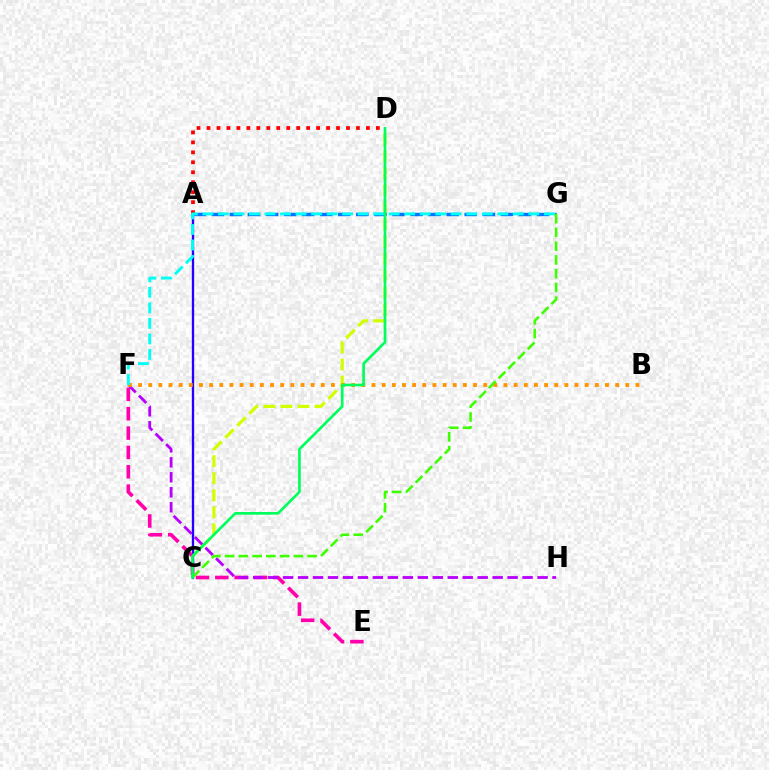{('C', 'D'): [{'color': '#d1ff00', 'line_style': 'dashed', 'thickness': 2.31}, {'color': '#00ff5c', 'line_style': 'solid', 'thickness': 1.93}], ('A', 'C'): [{'color': '#2500ff', 'line_style': 'solid', 'thickness': 1.68}], ('A', 'G'): [{'color': '#0074ff', 'line_style': 'dashed', 'thickness': 2.45}], ('E', 'F'): [{'color': '#ff00ac', 'line_style': 'dashed', 'thickness': 2.63}], ('A', 'D'): [{'color': '#ff0000', 'line_style': 'dotted', 'thickness': 2.71}], ('F', 'H'): [{'color': '#b900ff', 'line_style': 'dashed', 'thickness': 2.03}], ('B', 'F'): [{'color': '#ff9400', 'line_style': 'dotted', 'thickness': 2.76}], ('F', 'G'): [{'color': '#00fff6', 'line_style': 'dashed', 'thickness': 2.11}], ('C', 'G'): [{'color': '#3dff00', 'line_style': 'dashed', 'thickness': 1.87}]}